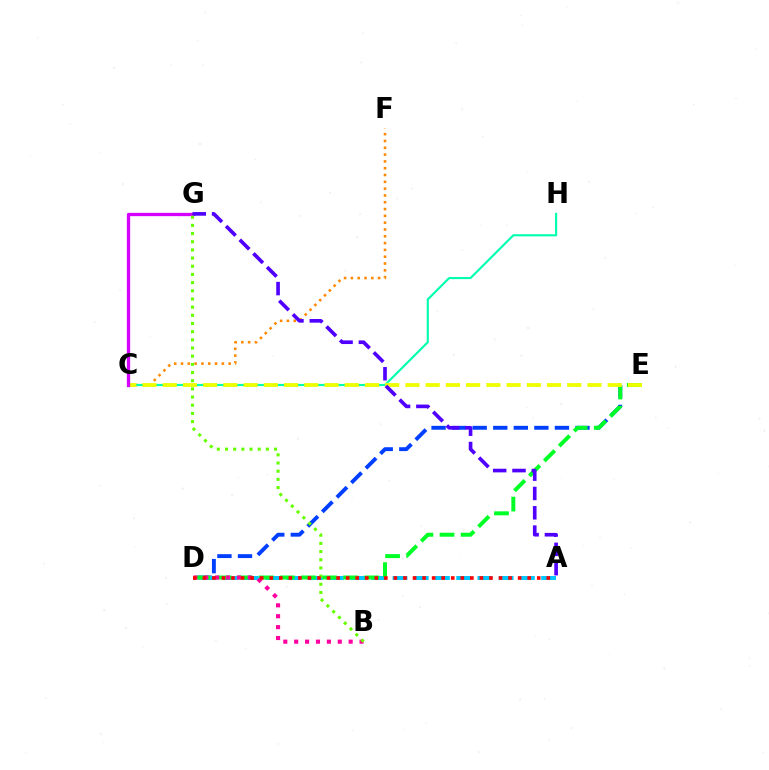{('D', 'E'): [{'color': '#003fff', 'line_style': 'dashed', 'thickness': 2.79}, {'color': '#00ff27', 'line_style': 'dashed', 'thickness': 2.87}], ('C', 'F'): [{'color': '#ff8800', 'line_style': 'dotted', 'thickness': 1.85}], ('A', 'D'): [{'color': '#00c7ff', 'line_style': 'dashed', 'thickness': 2.88}, {'color': '#ff0000', 'line_style': 'dotted', 'thickness': 2.6}], ('C', 'H'): [{'color': '#00ffaf', 'line_style': 'solid', 'thickness': 1.54}], ('C', 'E'): [{'color': '#eeff00', 'line_style': 'dashed', 'thickness': 2.75}], ('C', 'G'): [{'color': '#d600ff', 'line_style': 'solid', 'thickness': 2.37}], ('B', 'D'): [{'color': '#ff00a0', 'line_style': 'dotted', 'thickness': 2.96}], ('A', 'G'): [{'color': '#4f00ff', 'line_style': 'dashed', 'thickness': 2.62}], ('B', 'G'): [{'color': '#66ff00', 'line_style': 'dotted', 'thickness': 2.22}]}